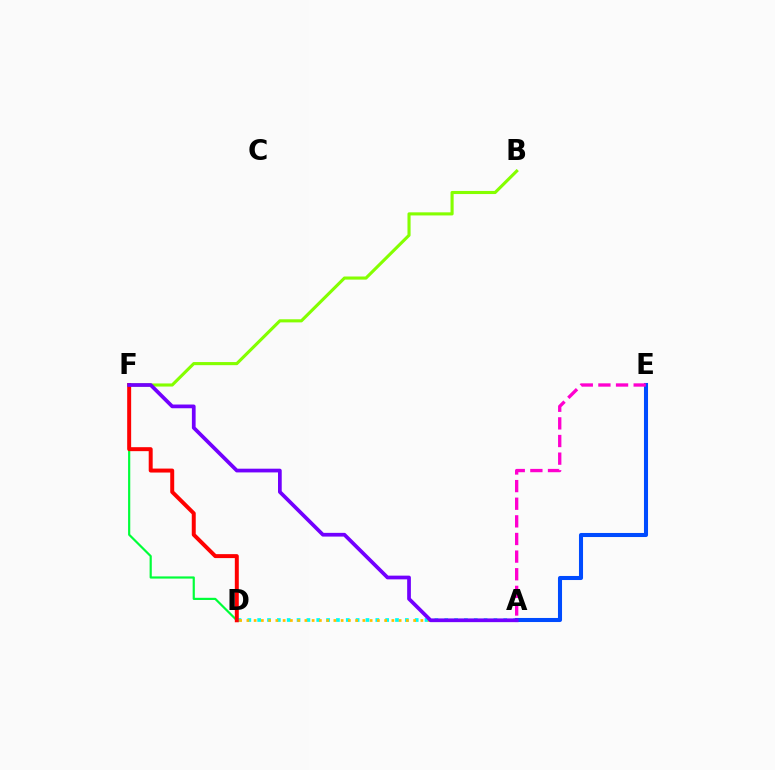{('D', 'F'): [{'color': '#00ff39', 'line_style': 'solid', 'thickness': 1.57}, {'color': '#ff0000', 'line_style': 'solid', 'thickness': 2.86}], ('B', 'F'): [{'color': '#84ff00', 'line_style': 'solid', 'thickness': 2.24}], ('A', 'D'): [{'color': '#00fff6', 'line_style': 'dotted', 'thickness': 2.67}, {'color': '#ffbd00', 'line_style': 'dotted', 'thickness': 1.97}], ('A', 'E'): [{'color': '#004bff', 'line_style': 'solid', 'thickness': 2.92}, {'color': '#ff00cf', 'line_style': 'dashed', 'thickness': 2.39}], ('A', 'F'): [{'color': '#7200ff', 'line_style': 'solid', 'thickness': 2.68}]}